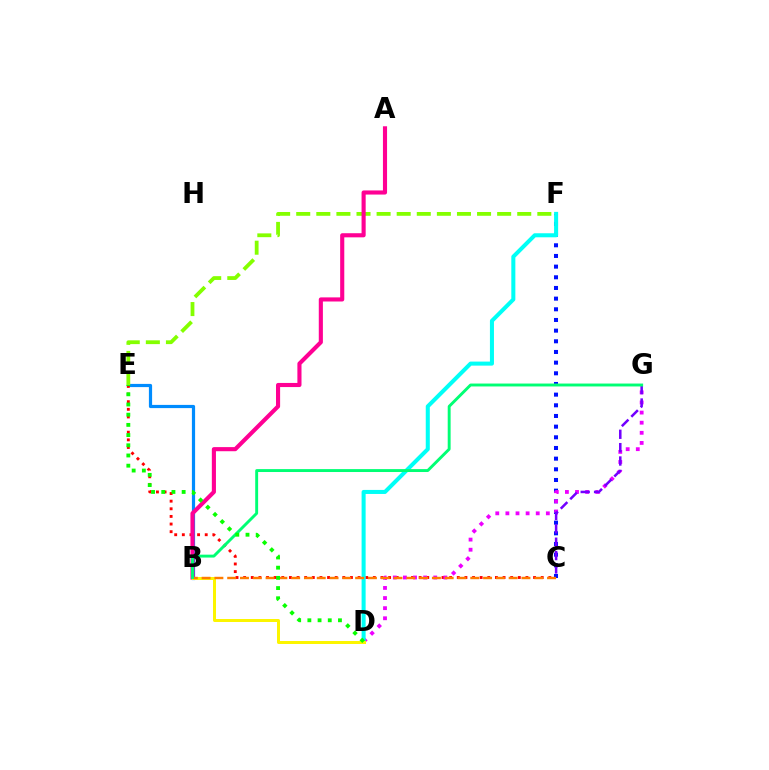{('B', 'E'): [{'color': '#008cff', 'line_style': 'solid', 'thickness': 2.31}], ('C', 'F'): [{'color': '#0010ff', 'line_style': 'dotted', 'thickness': 2.9}], ('C', 'E'): [{'color': '#ff0000', 'line_style': 'dotted', 'thickness': 2.07}], ('E', 'F'): [{'color': '#84ff00', 'line_style': 'dashed', 'thickness': 2.73}], ('D', 'G'): [{'color': '#ee00ff', 'line_style': 'dotted', 'thickness': 2.75}], ('D', 'F'): [{'color': '#00fff6', 'line_style': 'solid', 'thickness': 2.91}], ('A', 'B'): [{'color': '#ff0094', 'line_style': 'solid', 'thickness': 2.96}], ('B', 'D'): [{'color': '#fcf500', 'line_style': 'solid', 'thickness': 2.16}], ('C', 'G'): [{'color': '#7200ff', 'line_style': 'dashed', 'thickness': 1.82}], ('B', 'C'): [{'color': '#ff7c00', 'line_style': 'dashed', 'thickness': 1.74}], ('B', 'G'): [{'color': '#00ff74', 'line_style': 'solid', 'thickness': 2.09}], ('D', 'E'): [{'color': '#08ff00', 'line_style': 'dotted', 'thickness': 2.77}]}